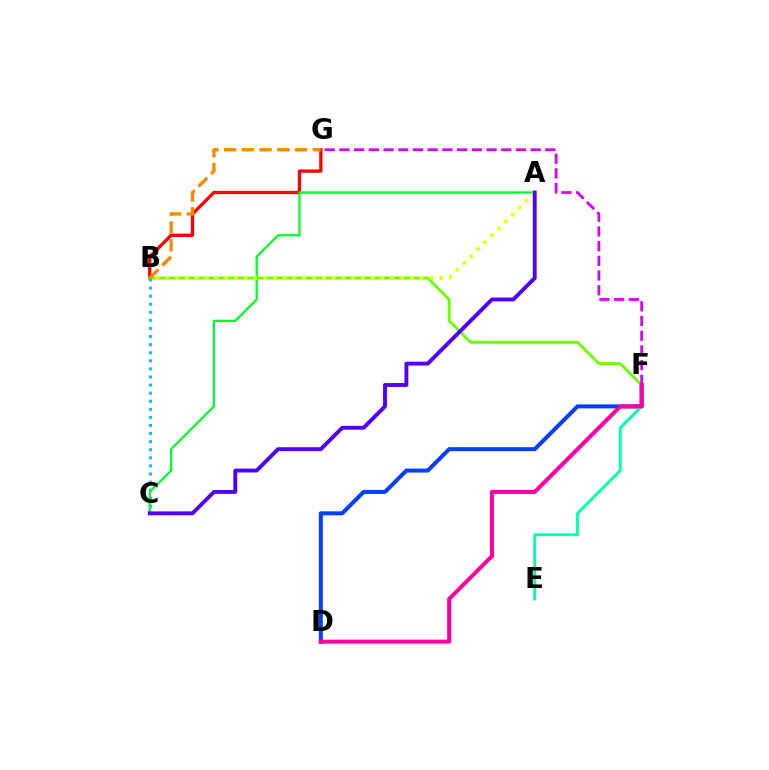{('B', 'G'): [{'color': '#ff0000', 'line_style': 'solid', 'thickness': 2.36}, {'color': '#ff8800', 'line_style': 'dashed', 'thickness': 2.41}], ('D', 'F'): [{'color': '#003fff', 'line_style': 'solid', 'thickness': 2.89}, {'color': '#ff00a0', 'line_style': 'solid', 'thickness': 2.88}], ('B', 'F'): [{'color': '#66ff00', 'line_style': 'solid', 'thickness': 2.01}], ('F', 'G'): [{'color': '#d600ff', 'line_style': 'dashed', 'thickness': 2.0}], ('B', 'C'): [{'color': '#00c7ff', 'line_style': 'dotted', 'thickness': 2.2}], ('A', 'C'): [{'color': '#00ff27', 'line_style': 'solid', 'thickness': 1.6}, {'color': '#4f00ff', 'line_style': 'solid', 'thickness': 2.8}], ('E', 'F'): [{'color': '#00ffaf', 'line_style': 'solid', 'thickness': 2.08}], ('A', 'B'): [{'color': '#eeff00', 'line_style': 'dotted', 'thickness': 2.66}]}